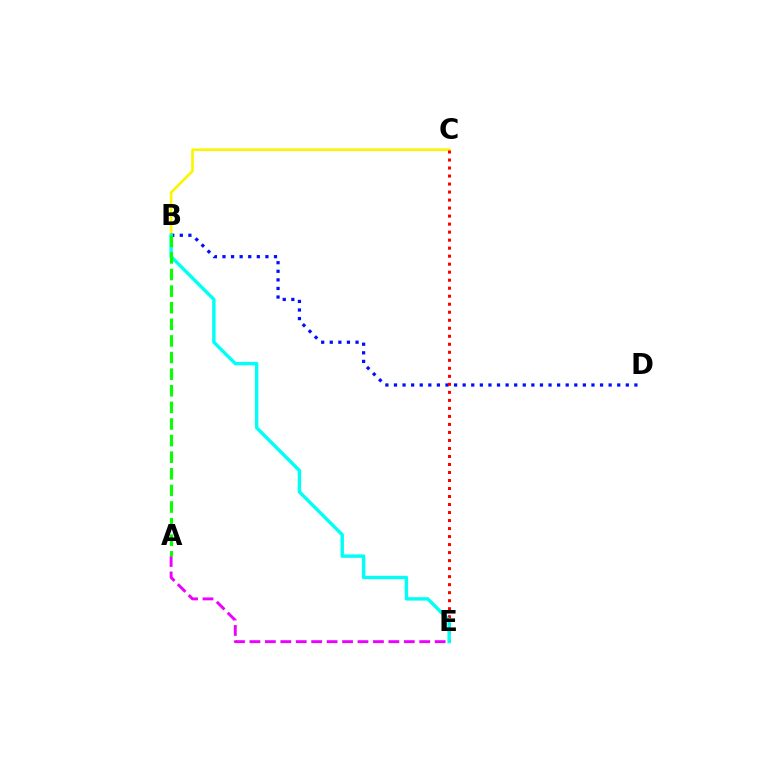{('A', 'E'): [{'color': '#ee00ff', 'line_style': 'dashed', 'thickness': 2.1}], ('B', 'C'): [{'color': '#fcf500', 'line_style': 'solid', 'thickness': 1.9}], ('B', 'D'): [{'color': '#0010ff', 'line_style': 'dotted', 'thickness': 2.33}], ('C', 'E'): [{'color': '#ff0000', 'line_style': 'dotted', 'thickness': 2.18}], ('B', 'E'): [{'color': '#00fff6', 'line_style': 'solid', 'thickness': 2.46}], ('A', 'B'): [{'color': '#08ff00', 'line_style': 'dashed', 'thickness': 2.26}]}